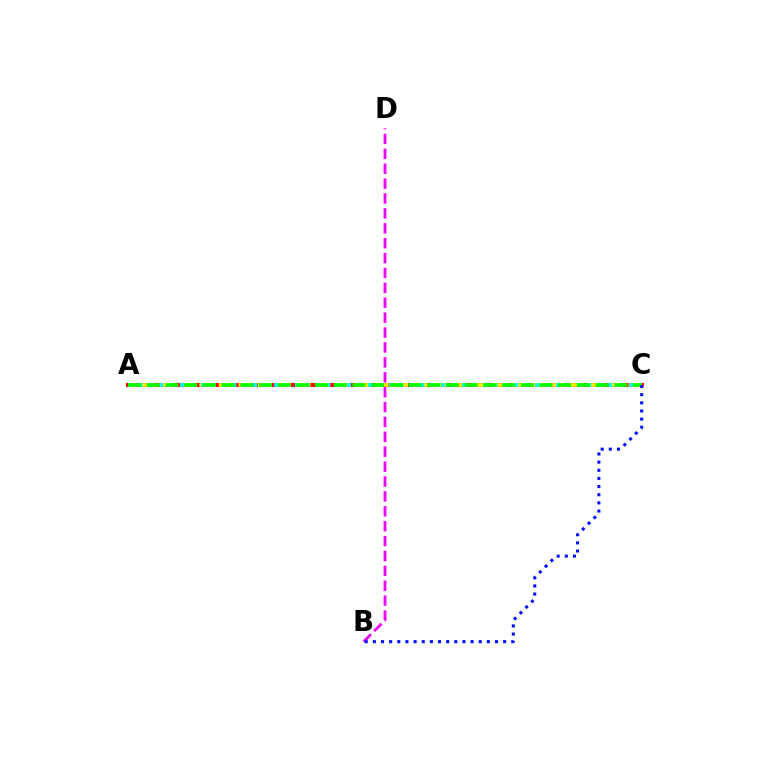{('B', 'D'): [{'color': '#ee00ff', 'line_style': 'dashed', 'thickness': 2.02}], ('A', 'C'): [{'color': '#ff0000', 'line_style': 'solid', 'thickness': 2.89}, {'color': '#fcf500', 'line_style': 'dashed', 'thickness': 2.65}, {'color': '#00fff6', 'line_style': 'dotted', 'thickness': 2.84}, {'color': '#08ff00', 'line_style': 'dashed', 'thickness': 2.54}], ('B', 'C'): [{'color': '#0010ff', 'line_style': 'dotted', 'thickness': 2.21}]}